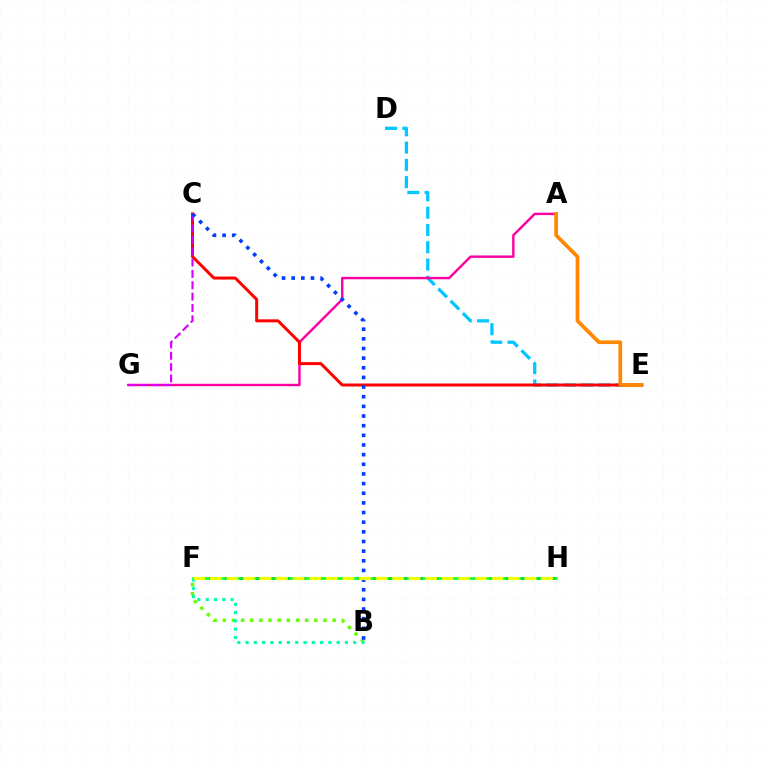{('D', 'E'): [{'color': '#00c7ff', 'line_style': 'dashed', 'thickness': 2.35}], ('F', 'H'): [{'color': '#4f00ff', 'line_style': 'dotted', 'thickness': 2.12}, {'color': '#00ff27', 'line_style': 'solid', 'thickness': 1.81}, {'color': '#eeff00', 'line_style': 'dashed', 'thickness': 2.25}], ('A', 'G'): [{'color': '#ff00a0', 'line_style': 'solid', 'thickness': 1.74}], ('C', 'E'): [{'color': '#ff0000', 'line_style': 'solid', 'thickness': 2.15}], ('C', 'G'): [{'color': '#d600ff', 'line_style': 'dashed', 'thickness': 1.54}], ('B', 'F'): [{'color': '#66ff00', 'line_style': 'dotted', 'thickness': 2.49}, {'color': '#00ffaf', 'line_style': 'dotted', 'thickness': 2.25}], ('A', 'E'): [{'color': '#ff8800', 'line_style': 'solid', 'thickness': 2.67}], ('B', 'C'): [{'color': '#003fff', 'line_style': 'dotted', 'thickness': 2.62}]}